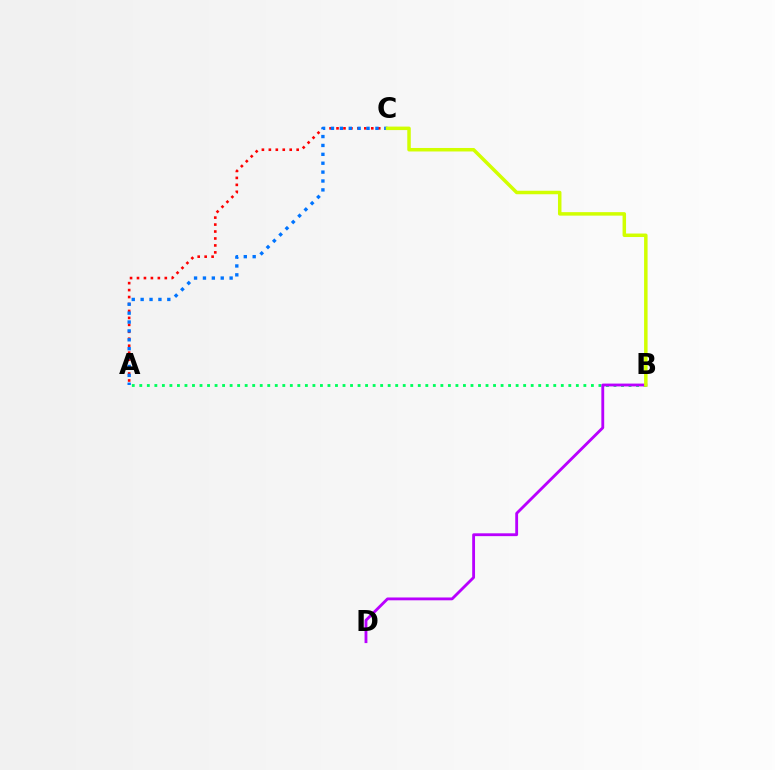{('A', 'C'): [{'color': '#ff0000', 'line_style': 'dotted', 'thickness': 1.89}, {'color': '#0074ff', 'line_style': 'dotted', 'thickness': 2.42}], ('A', 'B'): [{'color': '#00ff5c', 'line_style': 'dotted', 'thickness': 2.04}], ('B', 'D'): [{'color': '#b900ff', 'line_style': 'solid', 'thickness': 2.04}], ('B', 'C'): [{'color': '#d1ff00', 'line_style': 'solid', 'thickness': 2.51}]}